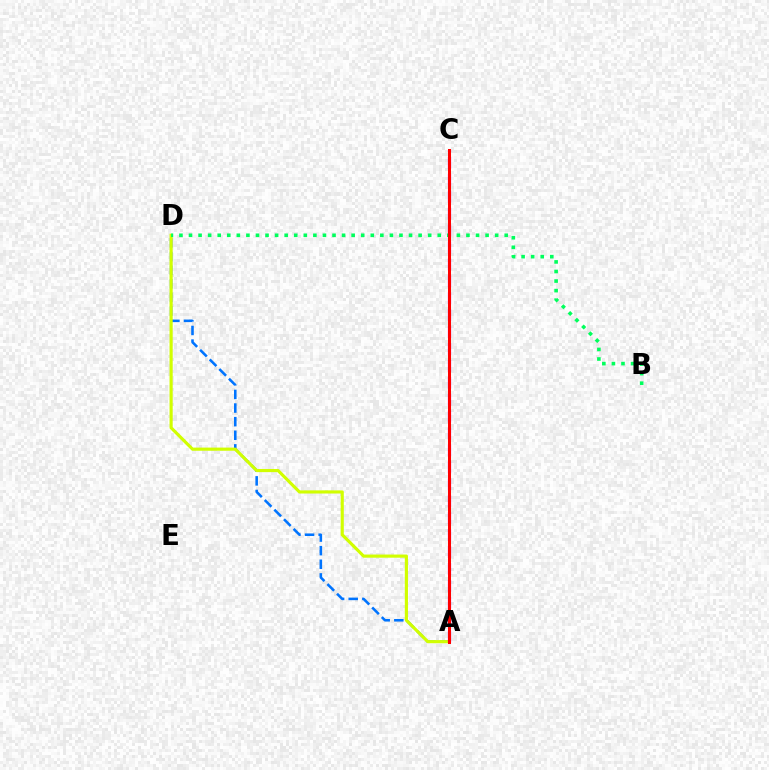{('A', 'D'): [{'color': '#0074ff', 'line_style': 'dashed', 'thickness': 1.85}, {'color': '#d1ff00', 'line_style': 'solid', 'thickness': 2.27}], ('B', 'D'): [{'color': '#00ff5c', 'line_style': 'dotted', 'thickness': 2.6}], ('A', 'C'): [{'color': '#b900ff', 'line_style': 'dashed', 'thickness': 2.3}, {'color': '#ff0000', 'line_style': 'solid', 'thickness': 2.17}]}